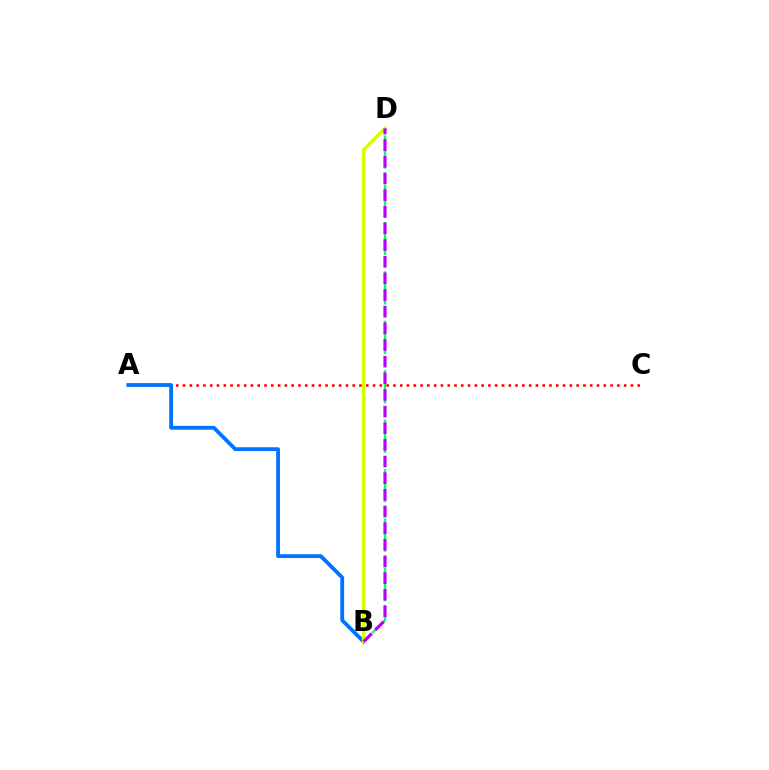{('B', 'D'): [{'color': '#00ff5c', 'line_style': 'dashed', 'thickness': 1.68}, {'color': '#d1ff00', 'line_style': 'solid', 'thickness': 2.43}, {'color': '#b900ff', 'line_style': 'dashed', 'thickness': 2.26}], ('A', 'C'): [{'color': '#ff0000', 'line_style': 'dotted', 'thickness': 1.84}], ('A', 'B'): [{'color': '#0074ff', 'line_style': 'solid', 'thickness': 2.75}]}